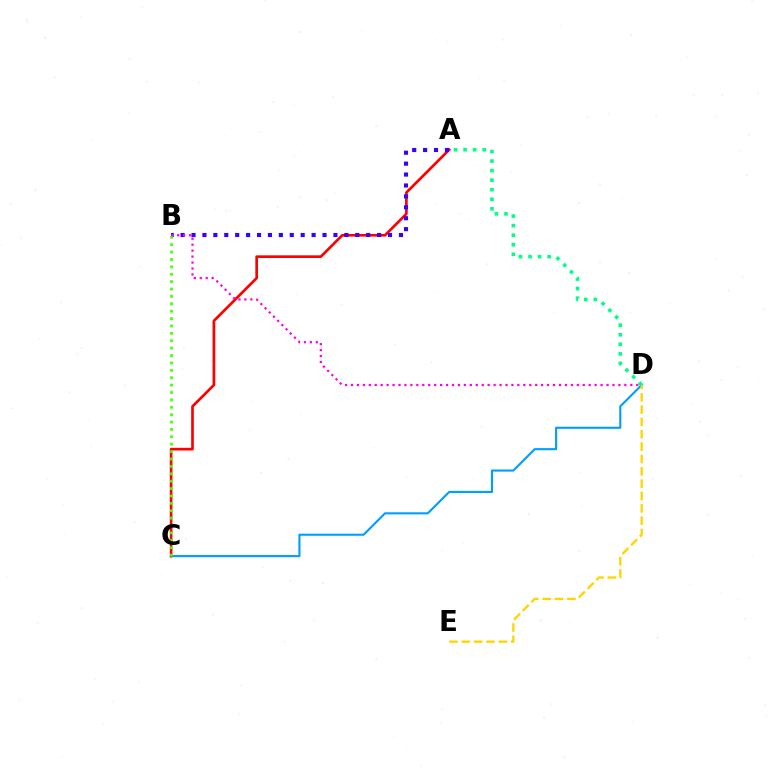{('C', 'D'): [{'color': '#009eff', 'line_style': 'solid', 'thickness': 1.52}], ('D', 'E'): [{'color': '#ffd500', 'line_style': 'dashed', 'thickness': 1.68}], ('A', 'D'): [{'color': '#00ff86', 'line_style': 'dotted', 'thickness': 2.59}], ('A', 'C'): [{'color': '#ff0000', 'line_style': 'solid', 'thickness': 1.92}], ('A', 'B'): [{'color': '#3700ff', 'line_style': 'dotted', 'thickness': 2.97}], ('B', 'C'): [{'color': '#4fff00', 'line_style': 'dotted', 'thickness': 2.01}], ('B', 'D'): [{'color': '#ff00ed', 'line_style': 'dotted', 'thickness': 1.61}]}